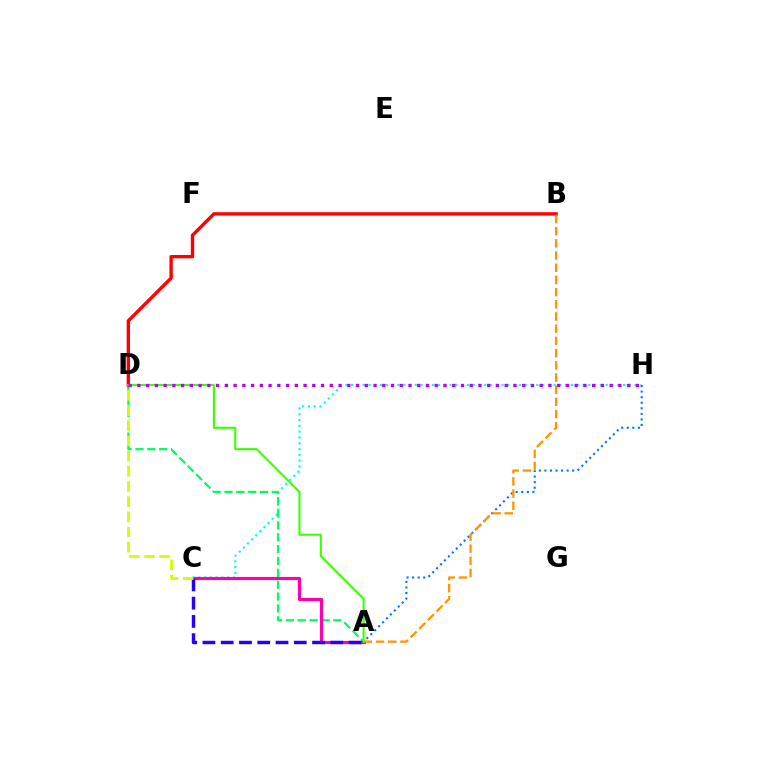{('C', 'H'): [{'color': '#00fff6', 'line_style': 'dotted', 'thickness': 1.57}], ('A', 'D'): [{'color': '#00ff5c', 'line_style': 'dashed', 'thickness': 1.61}, {'color': '#3dff00', 'line_style': 'solid', 'thickness': 1.5}], ('A', 'C'): [{'color': '#ff00ac', 'line_style': 'solid', 'thickness': 2.27}, {'color': '#2500ff', 'line_style': 'dashed', 'thickness': 2.48}], ('B', 'D'): [{'color': '#ff0000', 'line_style': 'solid', 'thickness': 2.43}], ('A', 'H'): [{'color': '#0074ff', 'line_style': 'dotted', 'thickness': 1.51}], ('A', 'B'): [{'color': '#ff9400', 'line_style': 'dashed', 'thickness': 1.66}], ('C', 'D'): [{'color': '#d1ff00', 'line_style': 'dashed', 'thickness': 2.06}], ('D', 'H'): [{'color': '#b900ff', 'line_style': 'dotted', 'thickness': 2.38}]}